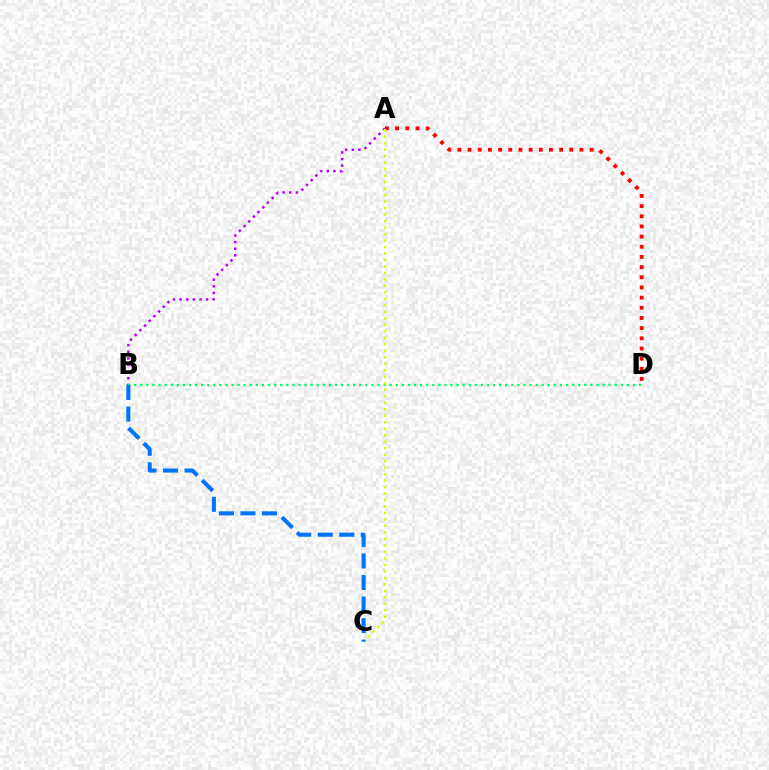{('A', 'B'): [{'color': '#b900ff', 'line_style': 'dotted', 'thickness': 1.8}], ('A', 'D'): [{'color': '#ff0000', 'line_style': 'dotted', 'thickness': 2.76}], ('B', 'D'): [{'color': '#00ff5c', 'line_style': 'dotted', 'thickness': 1.65}], ('A', 'C'): [{'color': '#d1ff00', 'line_style': 'dotted', 'thickness': 1.76}], ('B', 'C'): [{'color': '#0074ff', 'line_style': 'dashed', 'thickness': 2.93}]}